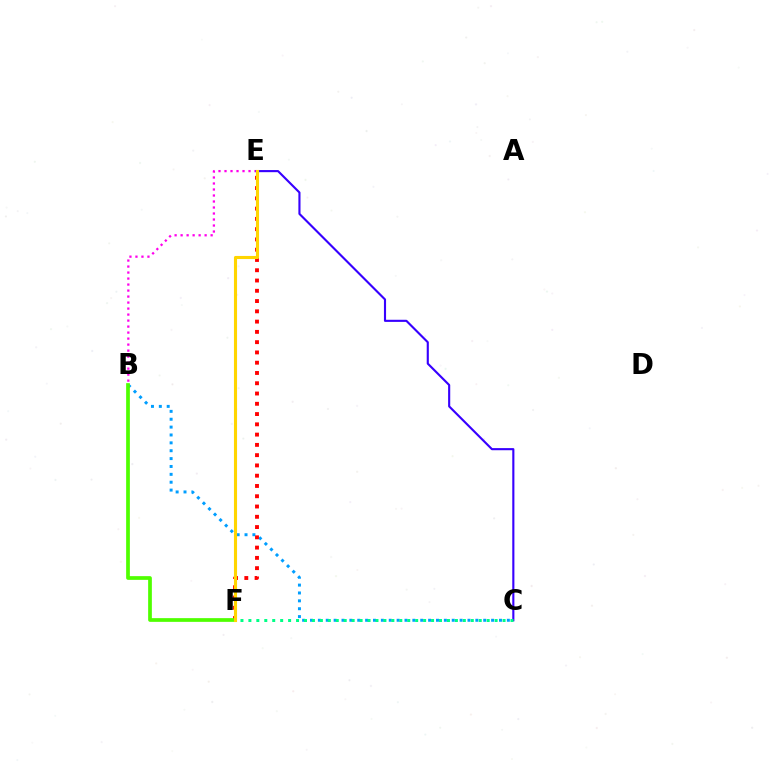{('B', 'C'): [{'color': '#009eff', 'line_style': 'dotted', 'thickness': 2.14}], ('E', 'F'): [{'color': '#ff0000', 'line_style': 'dotted', 'thickness': 2.79}, {'color': '#ffd500', 'line_style': 'solid', 'thickness': 2.24}], ('B', 'F'): [{'color': '#4fff00', 'line_style': 'solid', 'thickness': 2.68}], ('B', 'E'): [{'color': '#ff00ed', 'line_style': 'dotted', 'thickness': 1.63}], ('C', 'E'): [{'color': '#3700ff', 'line_style': 'solid', 'thickness': 1.53}], ('C', 'F'): [{'color': '#00ff86', 'line_style': 'dotted', 'thickness': 2.16}]}